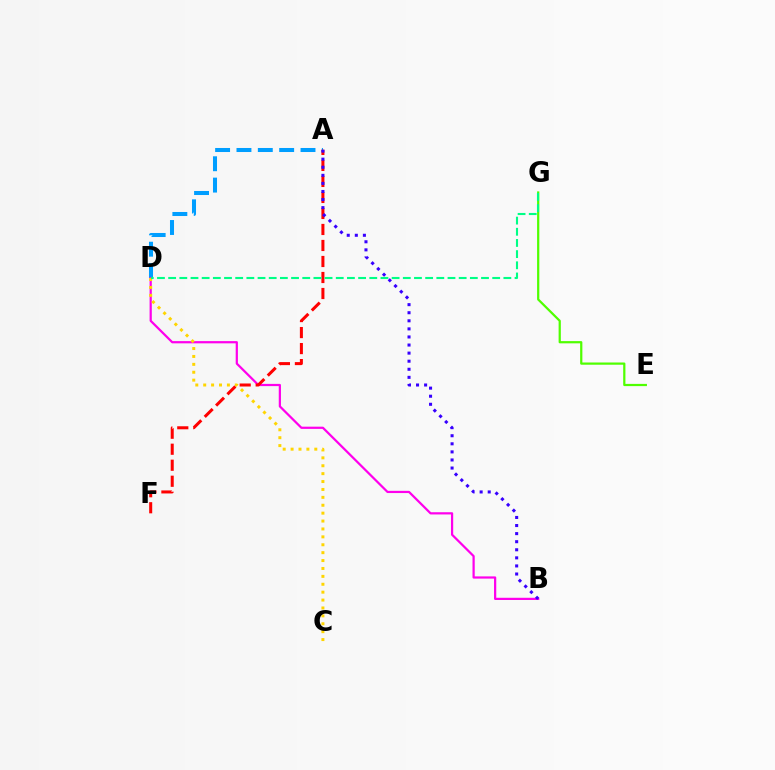{('A', 'D'): [{'color': '#009eff', 'line_style': 'dashed', 'thickness': 2.9}], ('E', 'G'): [{'color': '#4fff00', 'line_style': 'solid', 'thickness': 1.6}], ('B', 'D'): [{'color': '#ff00ed', 'line_style': 'solid', 'thickness': 1.6}], ('C', 'D'): [{'color': '#ffd500', 'line_style': 'dotted', 'thickness': 2.15}], ('A', 'F'): [{'color': '#ff0000', 'line_style': 'dashed', 'thickness': 2.17}], ('D', 'G'): [{'color': '#00ff86', 'line_style': 'dashed', 'thickness': 1.52}], ('A', 'B'): [{'color': '#3700ff', 'line_style': 'dotted', 'thickness': 2.19}]}